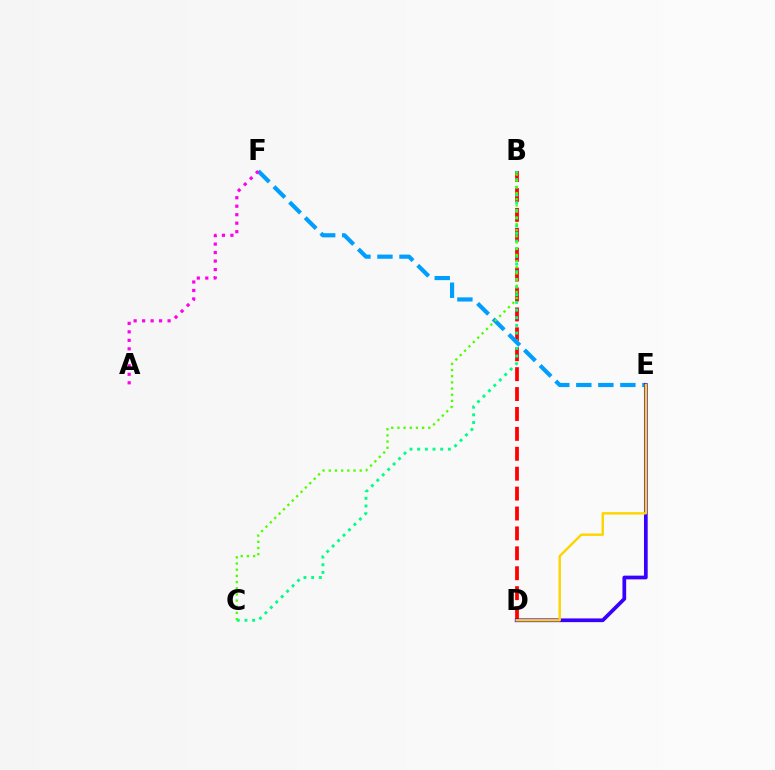{('B', 'D'): [{'color': '#ff0000', 'line_style': 'dashed', 'thickness': 2.7}], ('B', 'C'): [{'color': '#00ff86', 'line_style': 'dotted', 'thickness': 2.08}, {'color': '#4fff00', 'line_style': 'dotted', 'thickness': 1.68}], ('E', 'F'): [{'color': '#009eff', 'line_style': 'dashed', 'thickness': 2.99}], ('D', 'E'): [{'color': '#3700ff', 'line_style': 'solid', 'thickness': 2.67}, {'color': '#ffd500', 'line_style': 'solid', 'thickness': 1.74}], ('A', 'F'): [{'color': '#ff00ed', 'line_style': 'dotted', 'thickness': 2.31}]}